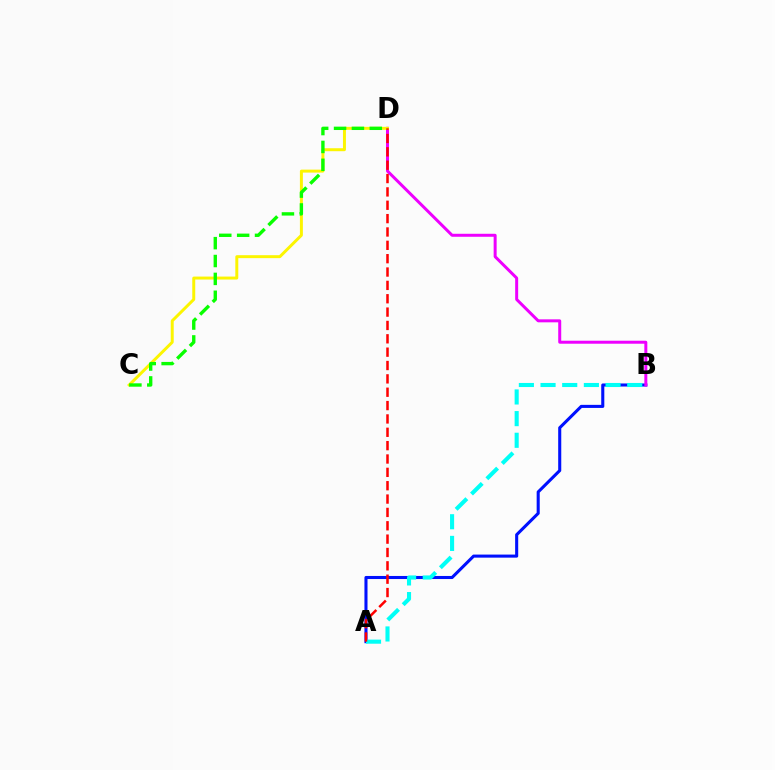{('A', 'B'): [{'color': '#0010ff', 'line_style': 'solid', 'thickness': 2.21}, {'color': '#00fff6', 'line_style': 'dashed', 'thickness': 2.94}], ('B', 'D'): [{'color': '#ee00ff', 'line_style': 'solid', 'thickness': 2.15}], ('C', 'D'): [{'color': '#fcf500', 'line_style': 'solid', 'thickness': 2.14}, {'color': '#08ff00', 'line_style': 'dashed', 'thickness': 2.43}], ('A', 'D'): [{'color': '#ff0000', 'line_style': 'dashed', 'thickness': 1.81}]}